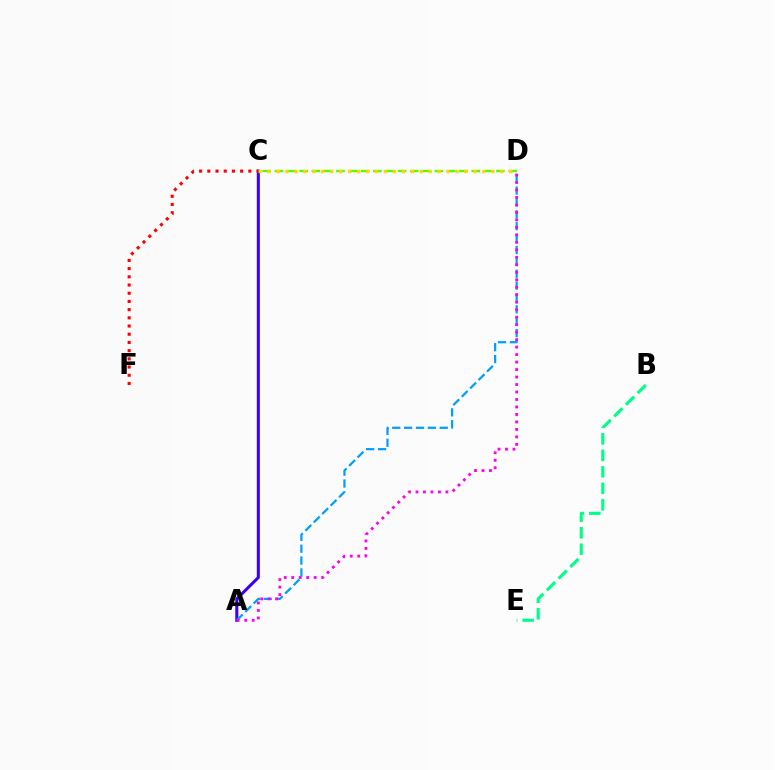{('C', 'D'): [{'color': '#4fff00', 'line_style': 'dashed', 'thickness': 1.67}, {'color': '#ffd500', 'line_style': 'dotted', 'thickness': 2.43}], ('A', 'C'): [{'color': '#3700ff', 'line_style': 'solid', 'thickness': 2.19}], ('A', 'D'): [{'color': '#009eff', 'line_style': 'dashed', 'thickness': 1.61}, {'color': '#ff00ed', 'line_style': 'dotted', 'thickness': 2.03}], ('C', 'F'): [{'color': '#ff0000', 'line_style': 'dotted', 'thickness': 2.23}], ('B', 'E'): [{'color': '#00ff86', 'line_style': 'dashed', 'thickness': 2.24}]}